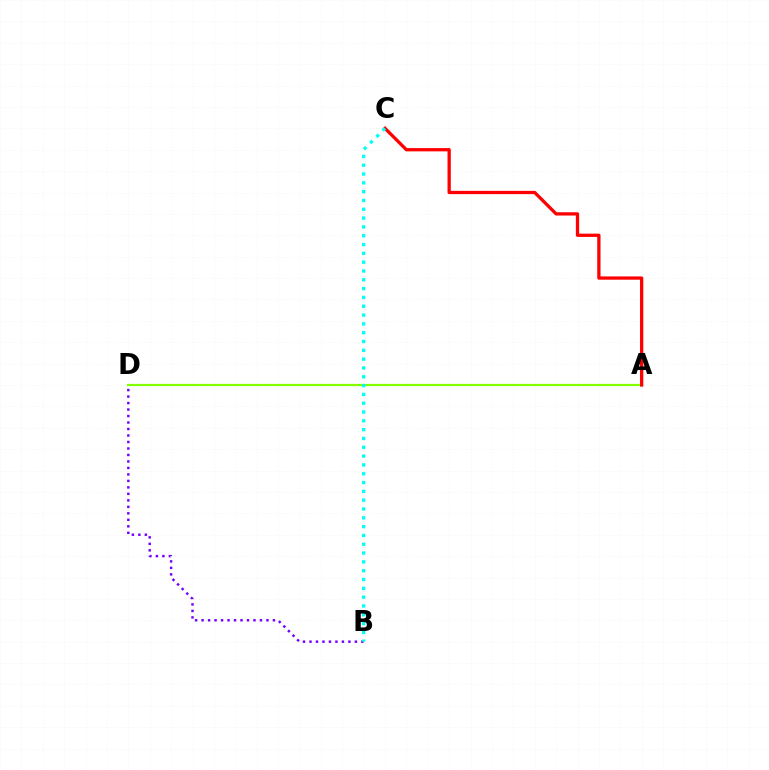{('B', 'D'): [{'color': '#7200ff', 'line_style': 'dotted', 'thickness': 1.76}], ('A', 'D'): [{'color': '#84ff00', 'line_style': 'solid', 'thickness': 1.59}], ('A', 'C'): [{'color': '#ff0000', 'line_style': 'solid', 'thickness': 2.36}], ('B', 'C'): [{'color': '#00fff6', 'line_style': 'dotted', 'thickness': 2.39}]}